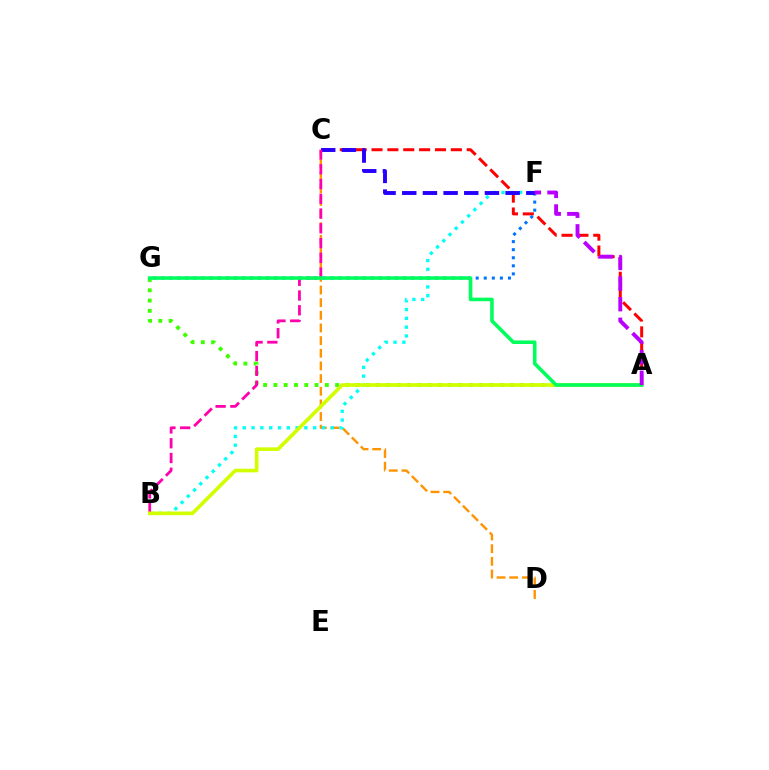{('C', 'D'): [{'color': '#ff9400', 'line_style': 'dashed', 'thickness': 1.72}], ('B', 'F'): [{'color': '#00fff6', 'line_style': 'dotted', 'thickness': 2.39}], ('A', 'C'): [{'color': '#ff0000', 'line_style': 'dashed', 'thickness': 2.16}], ('F', 'G'): [{'color': '#0074ff', 'line_style': 'dotted', 'thickness': 2.19}], ('C', 'F'): [{'color': '#2500ff', 'line_style': 'dashed', 'thickness': 2.81}], ('A', 'G'): [{'color': '#3dff00', 'line_style': 'dotted', 'thickness': 2.79}, {'color': '#00ff5c', 'line_style': 'solid', 'thickness': 2.57}], ('B', 'C'): [{'color': '#ff00ac', 'line_style': 'dashed', 'thickness': 2.01}], ('A', 'B'): [{'color': '#d1ff00', 'line_style': 'solid', 'thickness': 2.62}], ('A', 'F'): [{'color': '#b900ff', 'line_style': 'dashed', 'thickness': 2.8}]}